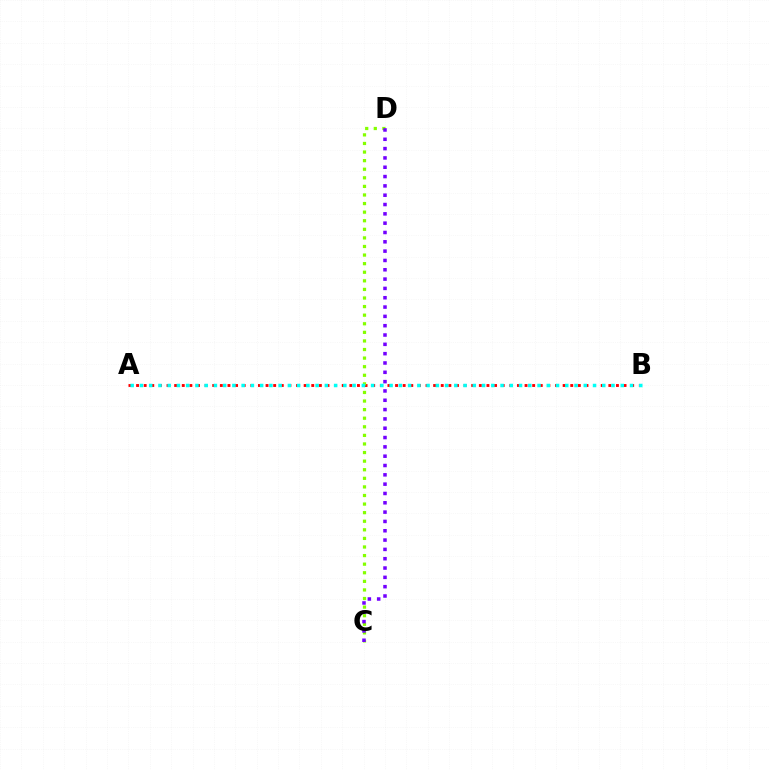{('A', 'B'): [{'color': '#ff0000', 'line_style': 'dotted', 'thickness': 2.07}, {'color': '#00fff6', 'line_style': 'dotted', 'thickness': 2.51}], ('C', 'D'): [{'color': '#84ff00', 'line_style': 'dotted', 'thickness': 2.33}, {'color': '#7200ff', 'line_style': 'dotted', 'thickness': 2.53}]}